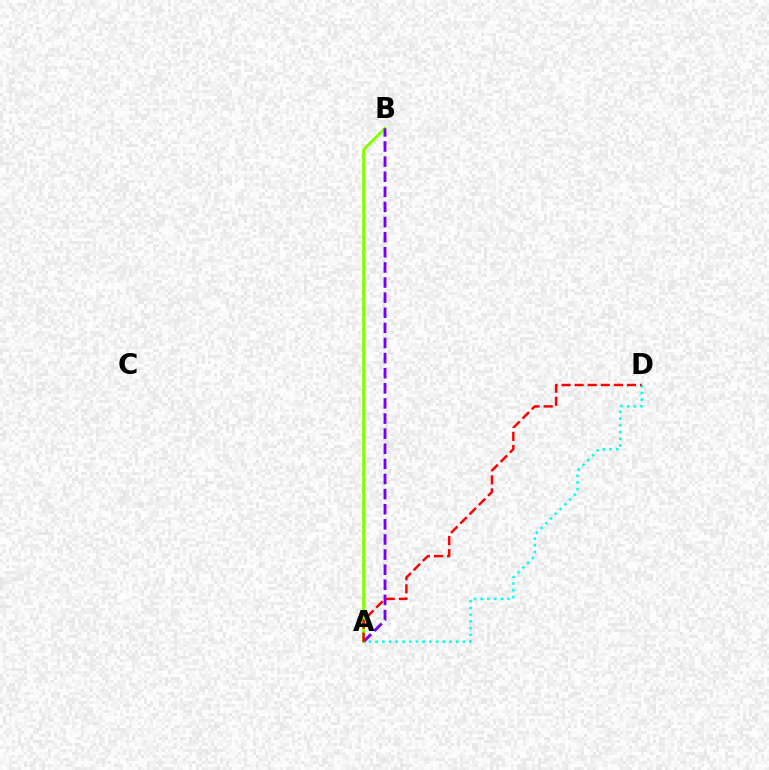{('A', 'B'): [{'color': '#84ff00', 'line_style': 'solid', 'thickness': 2.12}, {'color': '#7200ff', 'line_style': 'dashed', 'thickness': 2.05}], ('A', 'D'): [{'color': '#00fff6', 'line_style': 'dotted', 'thickness': 1.83}, {'color': '#ff0000', 'line_style': 'dashed', 'thickness': 1.78}]}